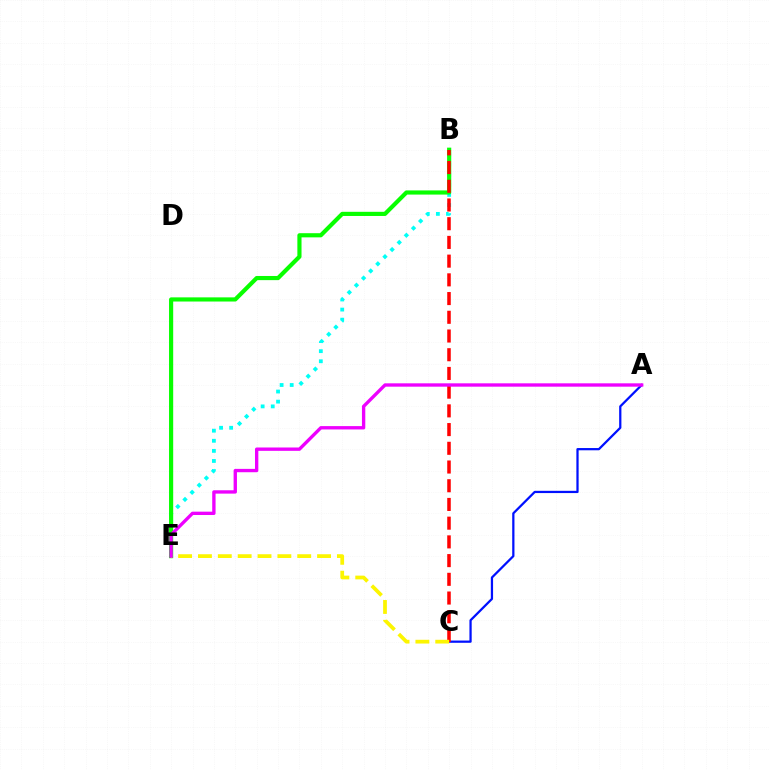{('B', 'E'): [{'color': '#00fff6', 'line_style': 'dotted', 'thickness': 2.74}, {'color': '#08ff00', 'line_style': 'solid', 'thickness': 2.99}], ('A', 'C'): [{'color': '#0010ff', 'line_style': 'solid', 'thickness': 1.62}], ('B', 'C'): [{'color': '#ff0000', 'line_style': 'dashed', 'thickness': 2.54}], ('C', 'E'): [{'color': '#fcf500', 'line_style': 'dashed', 'thickness': 2.7}], ('A', 'E'): [{'color': '#ee00ff', 'line_style': 'solid', 'thickness': 2.41}]}